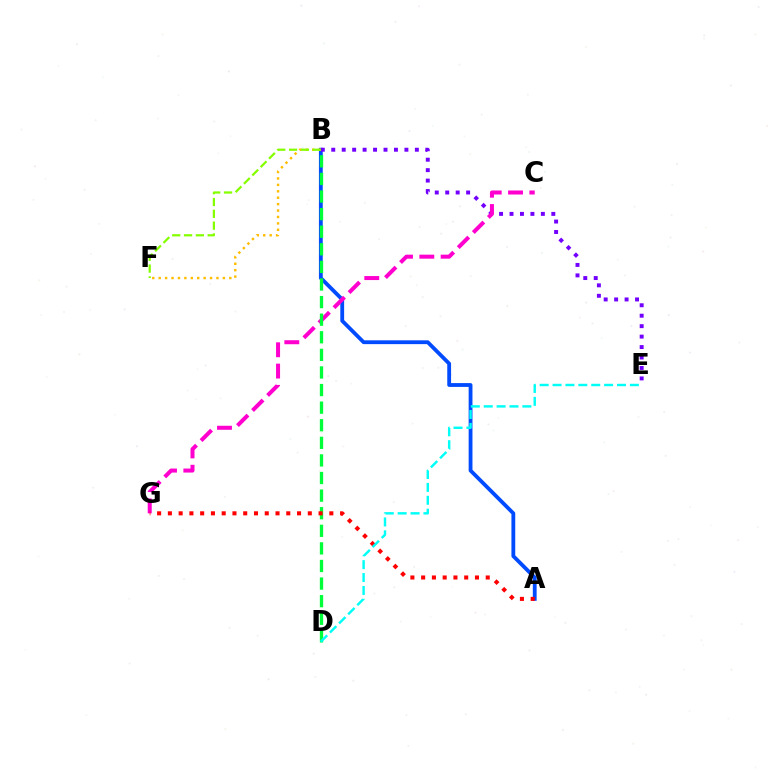{('A', 'B'): [{'color': '#004bff', 'line_style': 'solid', 'thickness': 2.75}], ('B', 'E'): [{'color': '#7200ff', 'line_style': 'dotted', 'thickness': 2.84}], ('C', 'G'): [{'color': '#ff00cf', 'line_style': 'dashed', 'thickness': 2.89}], ('B', 'D'): [{'color': '#00ff39', 'line_style': 'dashed', 'thickness': 2.39}], ('A', 'G'): [{'color': '#ff0000', 'line_style': 'dotted', 'thickness': 2.92}], ('D', 'E'): [{'color': '#00fff6', 'line_style': 'dashed', 'thickness': 1.75}], ('B', 'F'): [{'color': '#ffbd00', 'line_style': 'dotted', 'thickness': 1.74}, {'color': '#84ff00', 'line_style': 'dashed', 'thickness': 1.61}]}